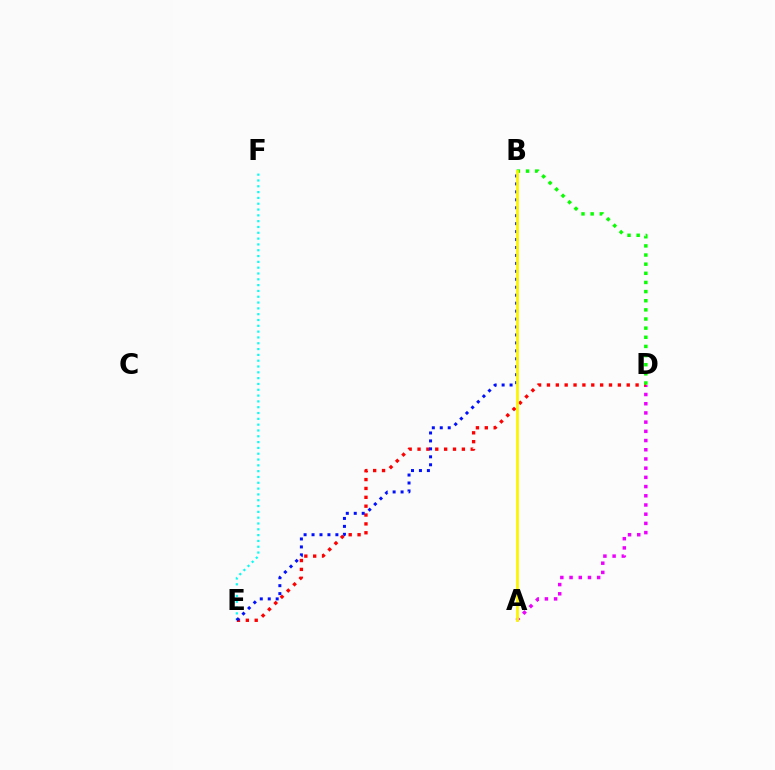{('A', 'D'): [{'color': '#ee00ff', 'line_style': 'dotted', 'thickness': 2.5}], ('E', 'F'): [{'color': '#00fff6', 'line_style': 'dotted', 'thickness': 1.58}], ('D', 'E'): [{'color': '#ff0000', 'line_style': 'dotted', 'thickness': 2.41}], ('B', 'E'): [{'color': '#0010ff', 'line_style': 'dotted', 'thickness': 2.16}], ('B', 'D'): [{'color': '#08ff00', 'line_style': 'dotted', 'thickness': 2.48}], ('A', 'B'): [{'color': '#fcf500', 'line_style': 'solid', 'thickness': 2.0}]}